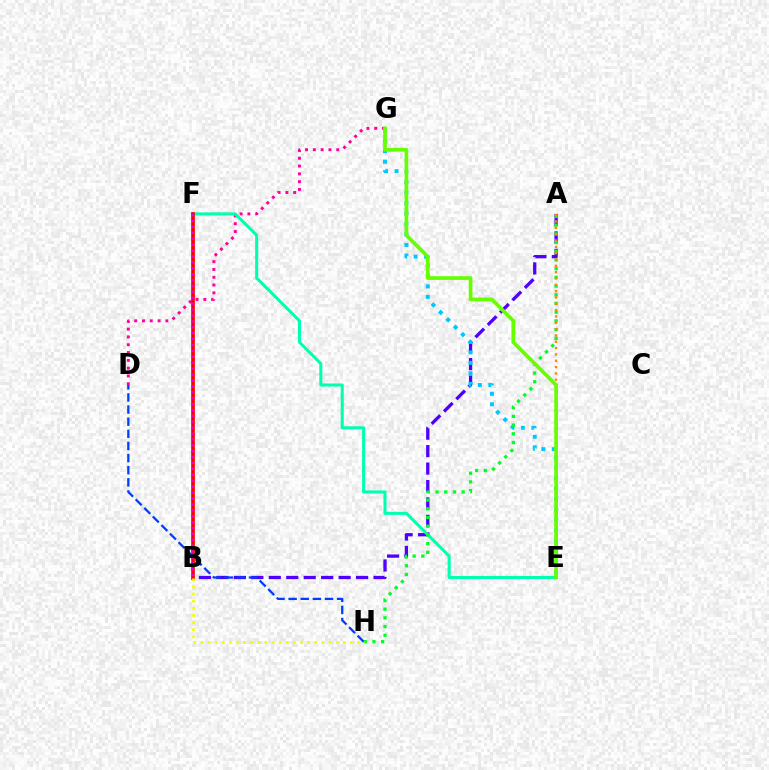{('D', 'G'): [{'color': '#ff00a0', 'line_style': 'dotted', 'thickness': 2.12}], ('A', 'B'): [{'color': '#4f00ff', 'line_style': 'dashed', 'thickness': 2.37}], ('E', 'F'): [{'color': '#00ffaf', 'line_style': 'solid', 'thickness': 2.19}], ('B', 'F'): [{'color': '#ff0000', 'line_style': 'solid', 'thickness': 2.66}, {'color': '#d600ff', 'line_style': 'dotted', 'thickness': 1.6}], ('E', 'G'): [{'color': '#00c7ff', 'line_style': 'dotted', 'thickness': 2.84}, {'color': '#66ff00', 'line_style': 'solid', 'thickness': 2.66}], ('A', 'H'): [{'color': '#00ff27', 'line_style': 'dotted', 'thickness': 2.37}], ('D', 'H'): [{'color': '#003fff', 'line_style': 'dashed', 'thickness': 1.65}], ('A', 'E'): [{'color': '#ff8800', 'line_style': 'dotted', 'thickness': 1.72}], ('B', 'H'): [{'color': '#eeff00', 'line_style': 'dotted', 'thickness': 1.93}]}